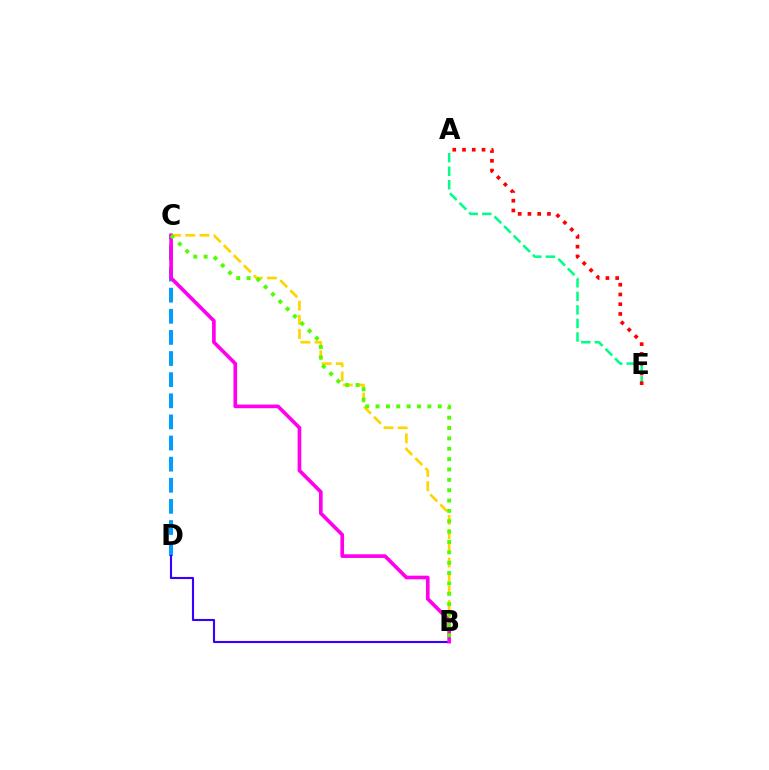{('C', 'D'): [{'color': '#009eff', 'line_style': 'dashed', 'thickness': 2.87}], ('A', 'E'): [{'color': '#00ff86', 'line_style': 'dashed', 'thickness': 1.84}, {'color': '#ff0000', 'line_style': 'dotted', 'thickness': 2.65}], ('B', 'D'): [{'color': '#3700ff', 'line_style': 'solid', 'thickness': 1.53}], ('B', 'C'): [{'color': '#ffd500', 'line_style': 'dashed', 'thickness': 1.93}, {'color': '#ff00ed', 'line_style': 'solid', 'thickness': 2.63}, {'color': '#4fff00', 'line_style': 'dotted', 'thickness': 2.81}]}